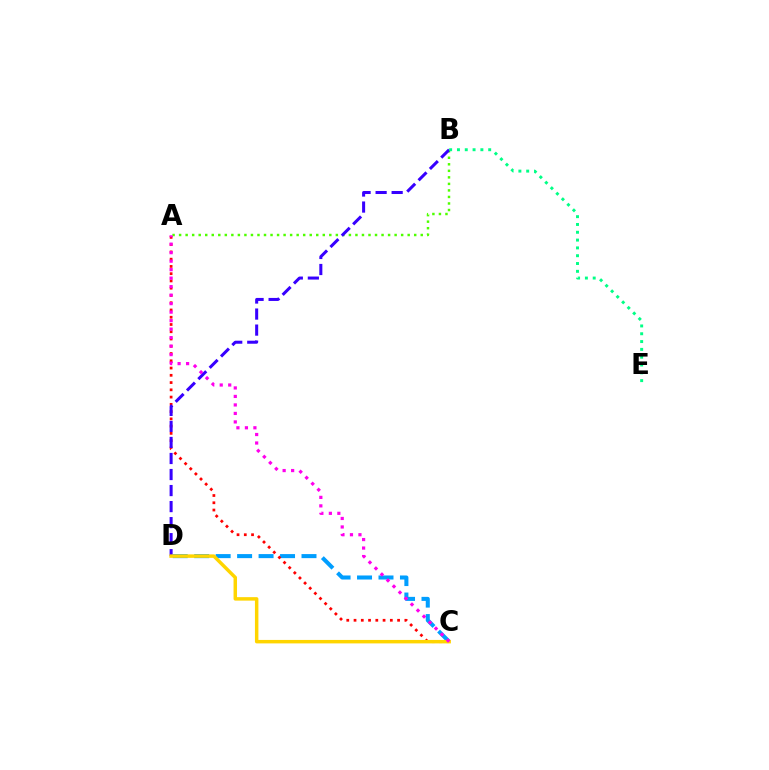{('C', 'D'): [{'color': '#009eff', 'line_style': 'dashed', 'thickness': 2.92}, {'color': '#ffd500', 'line_style': 'solid', 'thickness': 2.5}], ('A', 'B'): [{'color': '#4fff00', 'line_style': 'dotted', 'thickness': 1.77}], ('A', 'C'): [{'color': '#ff0000', 'line_style': 'dotted', 'thickness': 1.97}, {'color': '#ff00ed', 'line_style': 'dotted', 'thickness': 2.31}], ('B', 'D'): [{'color': '#3700ff', 'line_style': 'dashed', 'thickness': 2.18}], ('B', 'E'): [{'color': '#00ff86', 'line_style': 'dotted', 'thickness': 2.12}]}